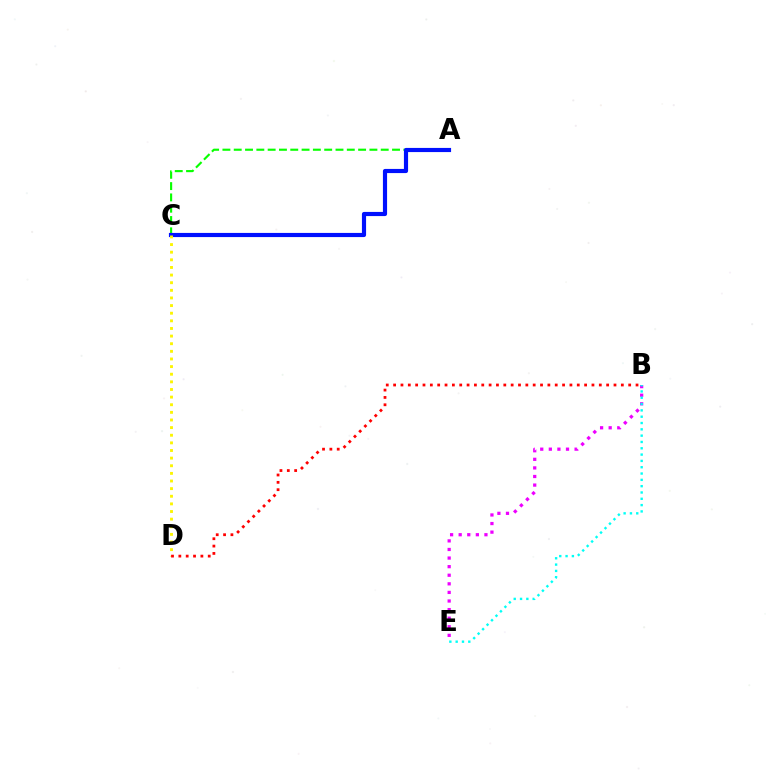{('A', 'C'): [{'color': '#08ff00', 'line_style': 'dashed', 'thickness': 1.54}, {'color': '#0010ff', 'line_style': 'solid', 'thickness': 2.99}], ('C', 'D'): [{'color': '#fcf500', 'line_style': 'dotted', 'thickness': 2.07}], ('B', 'D'): [{'color': '#ff0000', 'line_style': 'dotted', 'thickness': 2.0}], ('B', 'E'): [{'color': '#ee00ff', 'line_style': 'dotted', 'thickness': 2.33}, {'color': '#00fff6', 'line_style': 'dotted', 'thickness': 1.72}]}